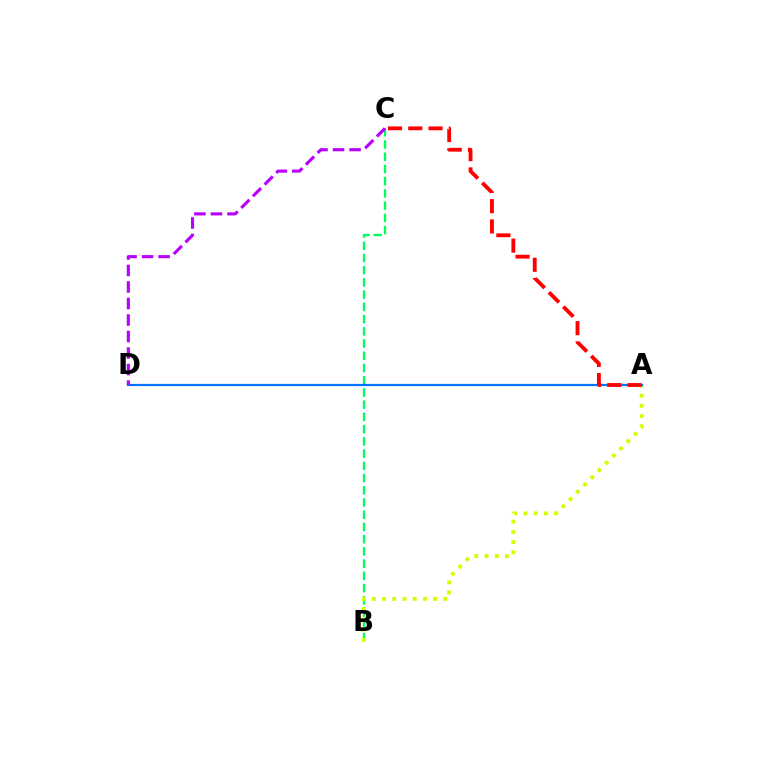{('B', 'C'): [{'color': '#00ff5c', 'line_style': 'dashed', 'thickness': 1.66}], ('A', 'B'): [{'color': '#d1ff00', 'line_style': 'dotted', 'thickness': 2.77}], ('A', 'D'): [{'color': '#0074ff', 'line_style': 'solid', 'thickness': 1.59}], ('C', 'D'): [{'color': '#b900ff', 'line_style': 'dashed', 'thickness': 2.24}], ('A', 'C'): [{'color': '#ff0000', 'line_style': 'dashed', 'thickness': 2.75}]}